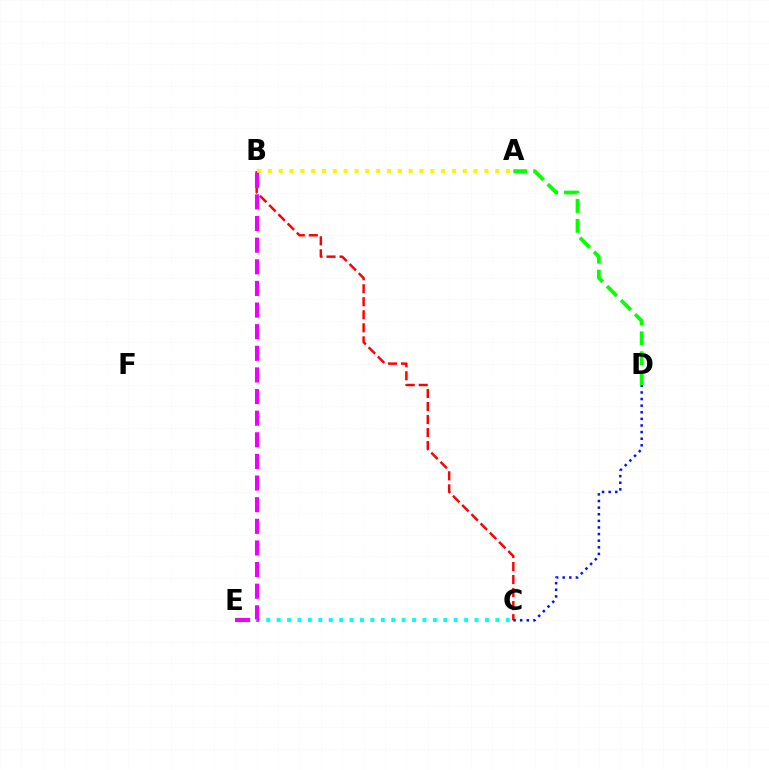{('A', 'D'): [{'color': '#08ff00', 'line_style': 'dashed', 'thickness': 2.7}], ('B', 'C'): [{'color': '#ff0000', 'line_style': 'dashed', 'thickness': 1.77}], ('A', 'B'): [{'color': '#fcf500', 'line_style': 'dotted', 'thickness': 2.94}], ('C', 'E'): [{'color': '#00fff6', 'line_style': 'dotted', 'thickness': 2.83}], ('C', 'D'): [{'color': '#0010ff', 'line_style': 'dotted', 'thickness': 1.8}], ('B', 'E'): [{'color': '#ee00ff', 'line_style': 'dashed', 'thickness': 2.94}]}